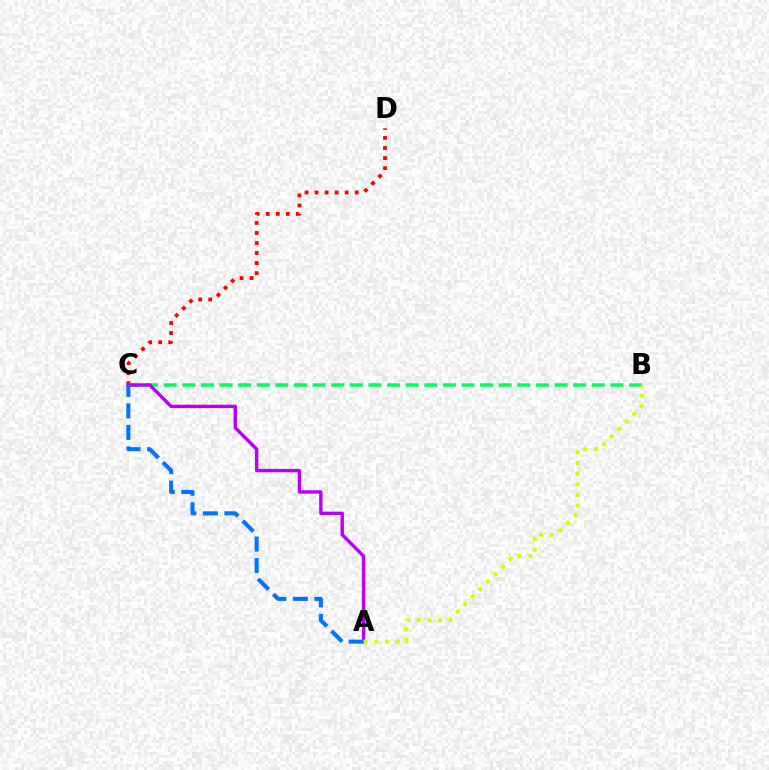{('C', 'D'): [{'color': '#ff0000', 'line_style': 'dotted', 'thickness': 2.73}], ('B', 'C'): [{'color': '#00ff5c', 'line_style': 'dashed', 'thickness': 2.53}], ('A', 'C'): [{'color': '#b900ff', 'line_style': 'solid', 'thickness': 2.44}, {'color': '#0074ff', 'line_style': 'dashed', 'thickness': 2.92}], ('A', 'B'): [{'color': '#d1ff00', 'line_style': 'dotted', 'thickness': 2.89}]}